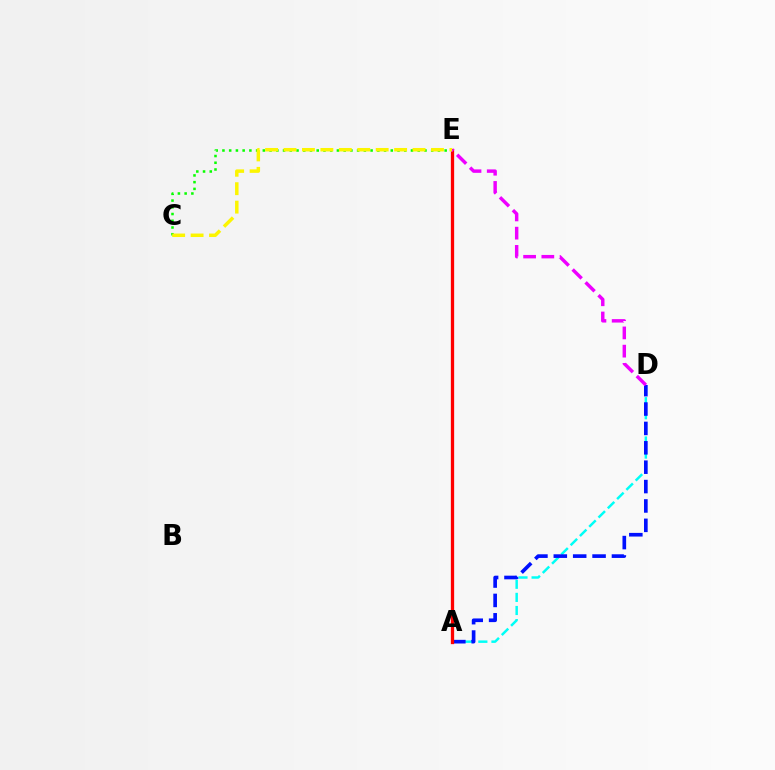{('C', 'E'): [{'color': '#08ff00', 'line_style': 'dotted', 'thickness': 1.83}, {'color': '#fcf500', 'line_style': 'dashed', 'thickness': 2.5}], ('A', 'D'): [{'color': '#00fff6', 'line_style': 'dashed', 'thickness': 1.78}, {'color': '#0010ff', 'line_style': 'dashed', 'thickness': 2.63}], ('A', 'E'): [{'color': '#ff0000', 'line_style': 'solid', 'thickness': 2.37}], ('D', 'E'): [{'color': '#ee00ff', 'line_style': 'dashed', 'thickness': 2.48}]}